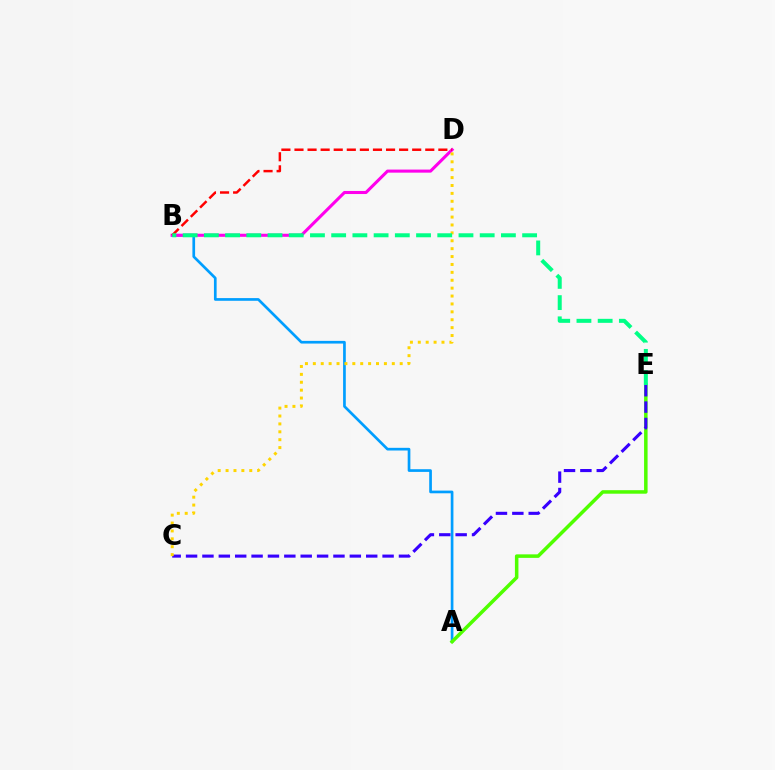{('A', 'B'): [{'color': '#009eff', 'line_style': 'solid', 'thickness': 1.93}], ('A', 'E'): [{'color': '#4fff00', 'line_style': 'solid', 'thickness': 2.53}], ('C', 'E'): [{'color': '#3700ff', 'line_style': 'dashed', 'thickness': 2.22}], ('B', 'D'): [{'color': '#ff00ed', 'line_style': 'solid', 'thickness': 2.21}, {'color': '#ff0000', 'line_style': 'dashed', 'thickness': 1.78}], ('C', 'D'): [{'color': '#ffd500', 'line_style': 'dotted', 'thickness': 2.15}], ('B', 'E'): [{'color': '#00ff86', 'line_style': 'dashed', 'thickness': 2.88}]}